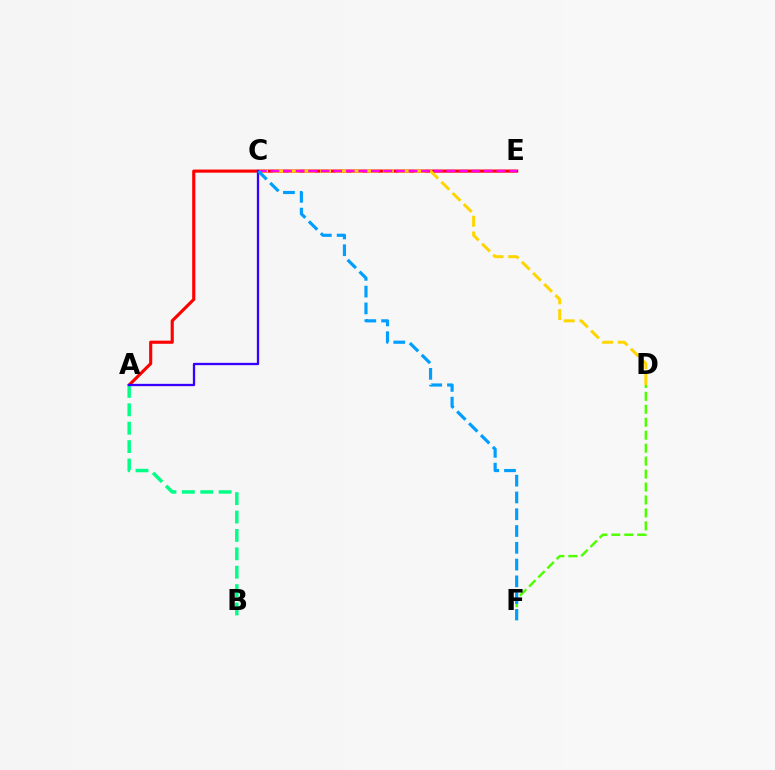{('A', 'E'): [{'color': '#ff0000', 'line_style': 'solid', 'thickness': 2.25}], ('D', 'F'): [{'color': '#4fff00', 'line_style': 'dashed', 'thickness': 1.76}], ('A', 'B'): [{'color': '#00ff86', 'line_style': 'dashed', 'thickness': 2.5}], ('C', 'D'): [{'color': '#ffd500', 'line_style': 'dashed', 'thickness': 2.14}], ('C', 'E'): [{'color': '#ff00ed', 'line_style': 'dashed', 'thickness': 1.71}], ('A', 'C'): [{'color': '#3700ff', 'line_style': 'solid', 'thickness': 1.66}], ('C', 'F'): [{'color': '#009eff', 'line_style': 'dashed', 'thickness': 2.28}]}